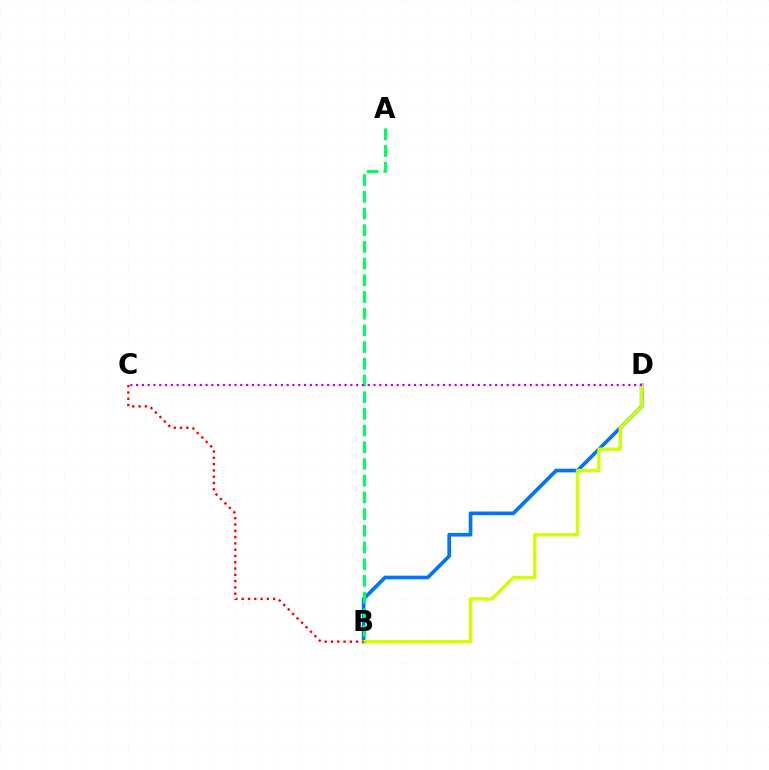{('B', 'D'): [{'color': '#0074ff', 'line_style': 'solid', 'thickness': 2.63}, {'color': '#d1ff00', 'line_style': 'solid', 'thickness': 2.43}], ('A', 'B'): [{'color': '#00ff5c', 'line_style': 'dashed', 'thickness': 2.27}], ('C', 'D'): [{'color': '#b900ff', 'line_style': 'dotted', 'thickness': 1.57}], ('B', 'C'): [{'color': '#ff0000', 'line_style': 'dotted', 'thickness': 1.71}]}